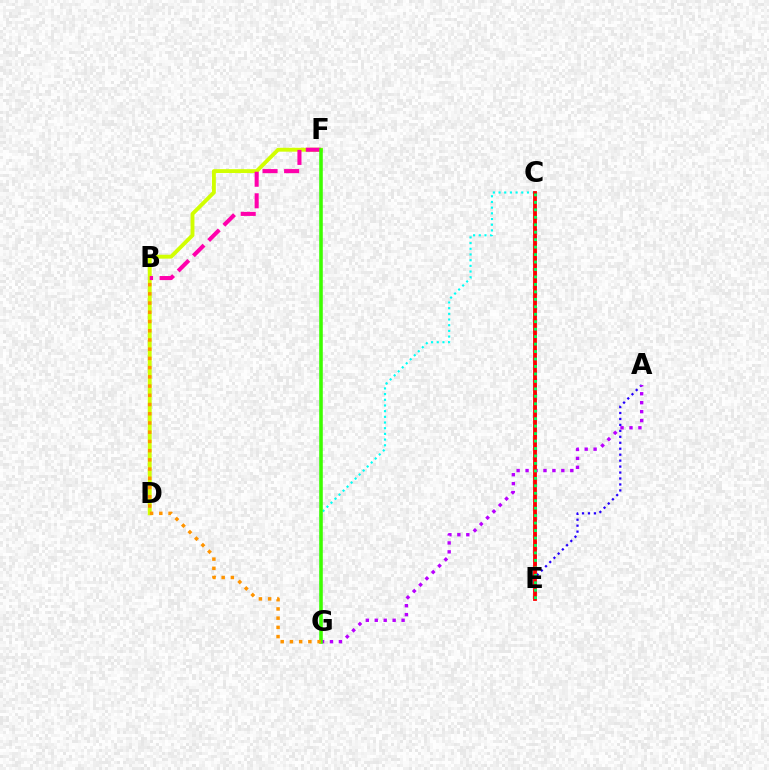{('A', 'E'): [{'color': '#2500ff', 'line_style': 'dotted', 'thickness': 1.62}], ('C', 'E'): [{'color': '#0074ff', 'line_style': 'dotted', 'thickness': 1.93}, {'color': '#ff0000', 'line_style': 'solid', 'thickness': 2.75}, {'color': '#00ff5c', 'line_style': 'dotted', 'thickness': 2.03}], ('A', 'G'): [{'color': '#b900ff', 'line_style': 'dotted', 'thickness': 2.43}], ('D', 'F'): [{'color': '#d1ff00', 'line_style': 'solid', 'thickness': 2.79}], ('C', 'G'): [{'color': '#00fff6', 'line_style': 'dotted', 'thickness': 1.54}], ('B', 'F'): [{'color': '#ff00ac', 'line_style': 'dashed', 'thickness': 2.93}], ('F', 'G'): [{'color': '#3dff00', 'line_style': 'solid', 'thickness': 2.57}], ('B', 'G'): [{'color': '#ff9400', 'line_style': 'dotted', 'thickness': 2.51}]}